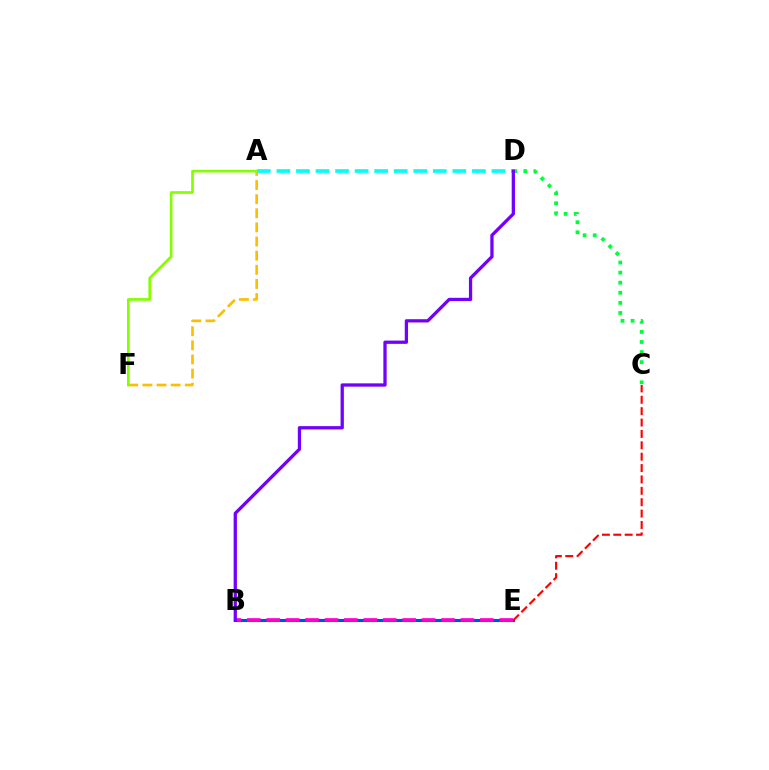{('B', 'E'): [{'color': '#004bff', 'line_style': 'solid', 'thickness': 2.22}, {'color': '#ff00cf', 'line_style': 'dashed', 'thickness': 2.64}], ('A', 'D'): [{'color': '#00fff6', 'line_style': 'dashed', 'thickness': 2.66}], ('A', 'F'): [{'color': '#ffbd00', 'line_style': 'dashed', 'thickness': 1.92}, {'color': '#84ff00', 'line_style': 'solid', 'thickness': 1.94}], ('C', 'D'): [{'color': '#00ff39', 'line_style': 'dotted', 'thickness': 2.74}], ('B', 'D'): [{'color': '#7200ff', 'line_style': 'solid', 'thickness': 2.35}], ('C', 'E'): [{'color': '#ff0000', 'line_style': 'dashed', 'thickness': 1.55}]}